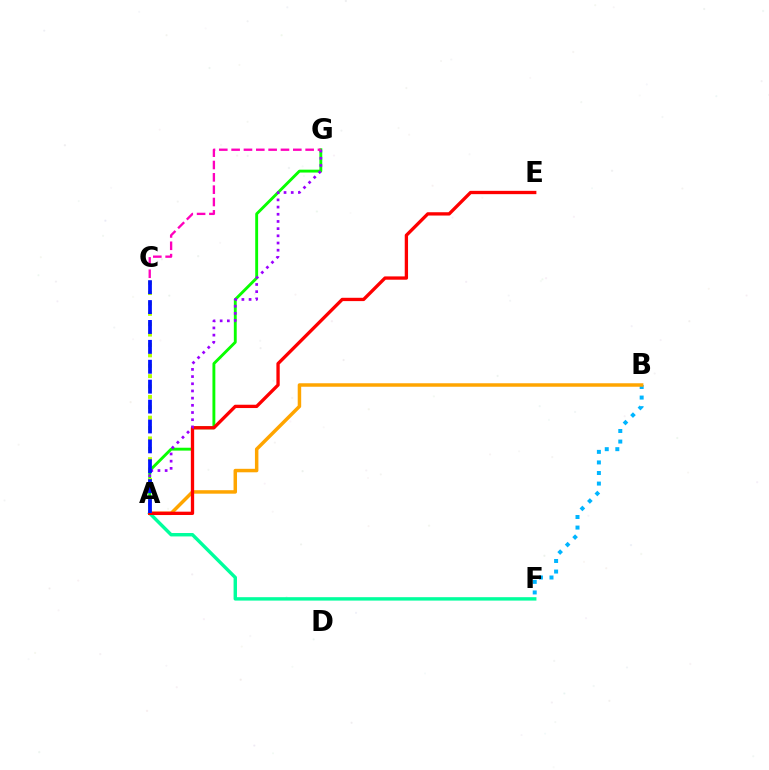{('B', 'F'): [{'color': '#00b5ff', 'line_style': 'dotted', 'thickness': 2.87}], ('A', 'G'): [{'color': '#08ff00', 'line_style': 'solid', 'thickness': 2.07}, {'color': '#9b00ff', 'line_style': 'dotted', 'thickness': 1.95}], ('A', 'B'): [{'color': '#ffa500', 'line_style': 'solid', 'thickness': 2.51}], ('A', 'F'): [{'color': '#00ff9d', 'line_style': 'solid', 'thickness': 2.46}], ('A', 'E'): [{'color': '#ff0000', 'line_style': 'solid', 'thickness': 2.38}], ('A', 'C'): [{'color': '#b3ff00', 'line_style': 'dotted', 'thickness': 2.82}, {'color': '#0010ff', 'line_style': 'dashed', 'thickness': 2.7}], ('C', 'G'): [{'color': '#ff00bd', 'line_style': 'dashed', 'thickness': 1.68}]}